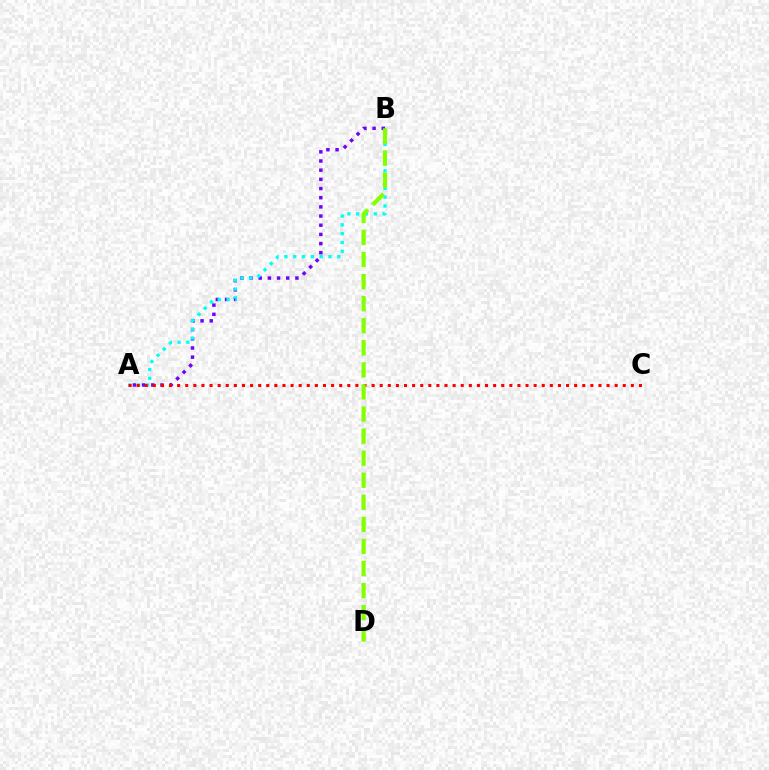{('A', 'B'): [{'color': '#7200ff', 'line_style': 'dotted', 'thickness': 2.49}, {'color': '#00fff6', 'line_style': 'dotted', 'thickness': 2.39}], ('A', 'C'): [{'color': '#ff0000', 'line_style': 'dotted', 'thickness': 2.2}], ('B', 'D'): [{'color': '#84ff00', 'line_style': 'dashed', 'thickness': 3.0}]}